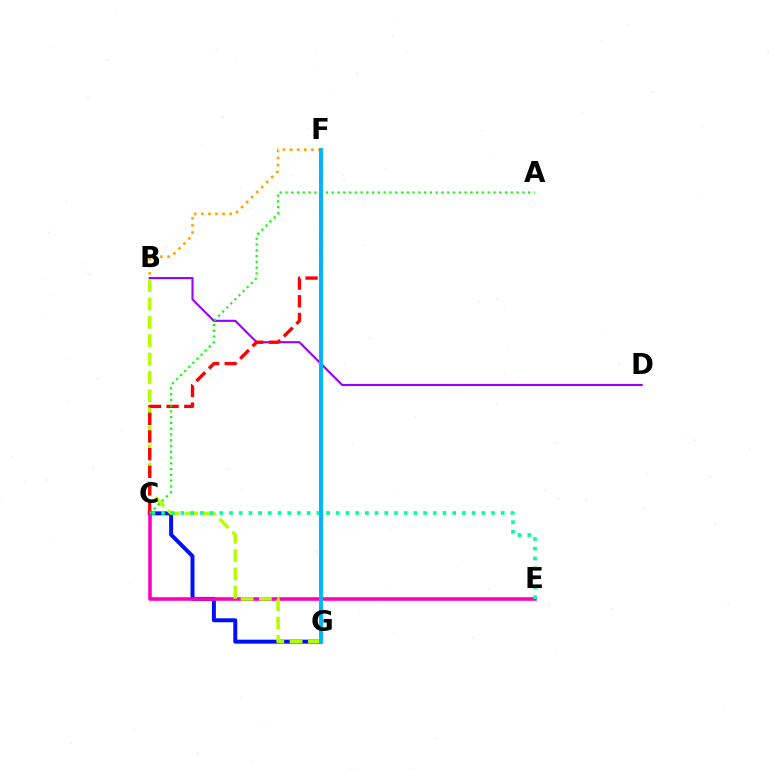{('C', 'G'): [{'color': '#0010ff', 'line_style': 'solid', 'thickness': 2.85}], ('C', 'E'): [{'color': '#ff00bd', 'line_style': 'solid', 'thickness': 2.59}, {'color': '#00ff9d', 'line_style': 'dotted', 'thickness': 2.64}], ('B', 'D'): [{'color': '#9b00ff', 'line_style': 'solid', 'thickness': 1.53}], ('B', 'F'): [{'color': '#ffa500', 'line_style': 'dotted', 'thickness': 1.93}], ('B', 'G'): [{'color': '#b3ff00', 'line_style': 'dashed', 'thickness': 2.49}], ('C', 'F'): [{'color': '#ff0000', 'line_style': 'dashed', 'thickness': 2.4}], ('A', 'C'): [{'color': '#08ff00', 'line_style': 'dotted', 'thickness': 1.57}], ('F', 'G'): [{'color': '#00b5ff', 'line_style': 'solid', 'thickness': 2.83}]}